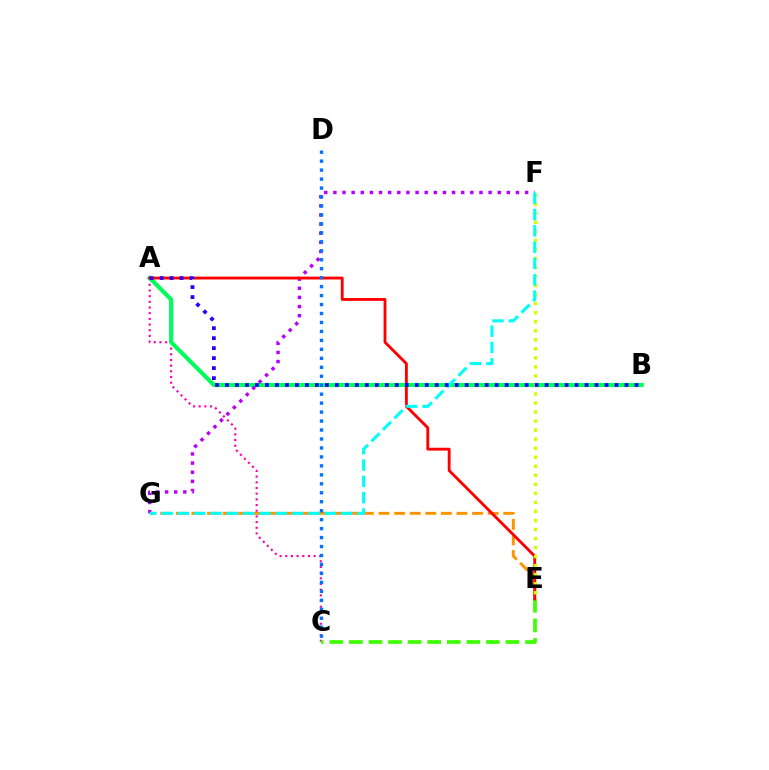{('A', 'C'): [{'color': '#ff00ac', 'line_style': 'dotted', 'thickness': 1.54}], ('A', 'B'): [{'color': '#00ff5c', 'line_style': 'solid', 'thickness': 2.99}, {'color': '#2500ff', 'line_style': 'dotted', 'thickness': 2.71}], ('C', 'E'): [{'color': '#3dff00', 'line_style': 'dashed', 'thickness': 2.66}], ('E', 'G'): [{'color': '#ff9400', 'line_style': 'dashed', 'thickness': 2.12}], ('F', 'G'): [{'color': '#b900ff', 'line_style': 'dotted', 'thickness': 2.48}, {'color': '#00fff6', 'line_style': 'dashed', 'thickness': 2.22}], ('A', 'E'): [{'color': '#ff0000', 'line_style': 'solid', 'thickness': 2.05}], ('E', 'F'): [{'color': '#d1ff00', 'line_style': 'dotted', 'thickness': 2.45}], ('C', 'D'): [{'color': '#0074ff', 'line_style': 'dotted', 'thickness': 2.44}]}